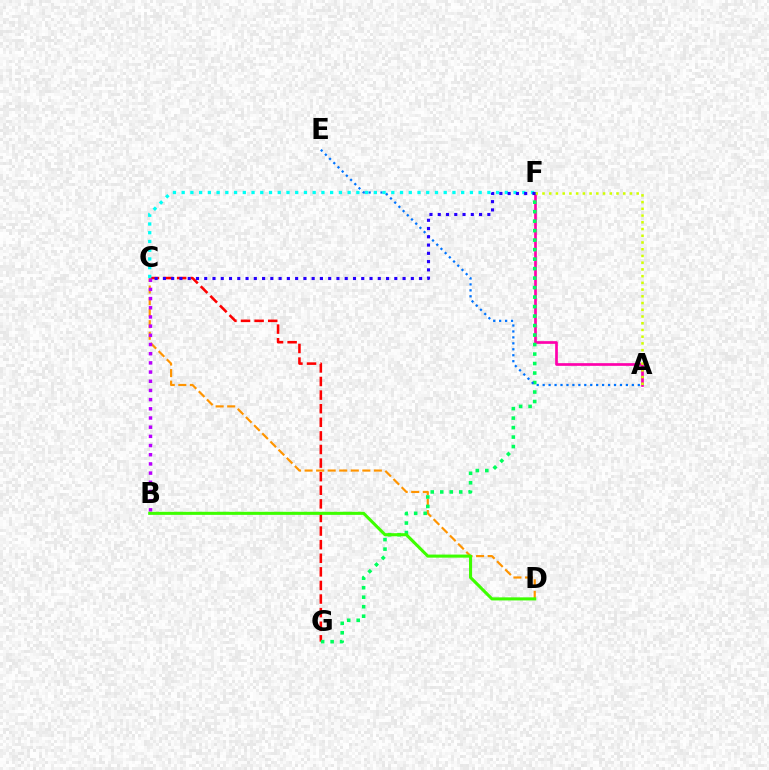{('A', 'F'): [{'color': '#ff00ac', 'line_style': 'solid', 'thickness': 1.93}, {'color': '#d1ff00', 'line_style': 'dotted', 'thickness': 1.83}], ('C', 'G'): [{'color': '#ff0000', 'line_style': 'dashed', 'thickness': 1.85}], ('C', 'D'): [{'color': '#ff9400', 'line_style': 'dashed', 'thickness': 1.57}], ('F', 'G'): [{'color': '#00ff5c', 'line_style': 'dotted', 'thickness': 2.58}], ('B', 'C'): [{'color': '#b900ff', 'line_style': 'dotted', 'thickness': 2.5}], ('B', 'D'): [{'color': '#3dff00', 'line_style': 'solid', 'thickness': 2.21}], ('A', 'E'): [{'color': '#0074ff', 'line_style': 'dotted', 'thickness': 1.62}], ('C', 'F'): [{'color': '#00fff6', 'line_style': 'dotted', 'thickness': 2.37}, {'color': '#2500ff', 'line_style': 'dotted', 'thickness': 2.25}]}